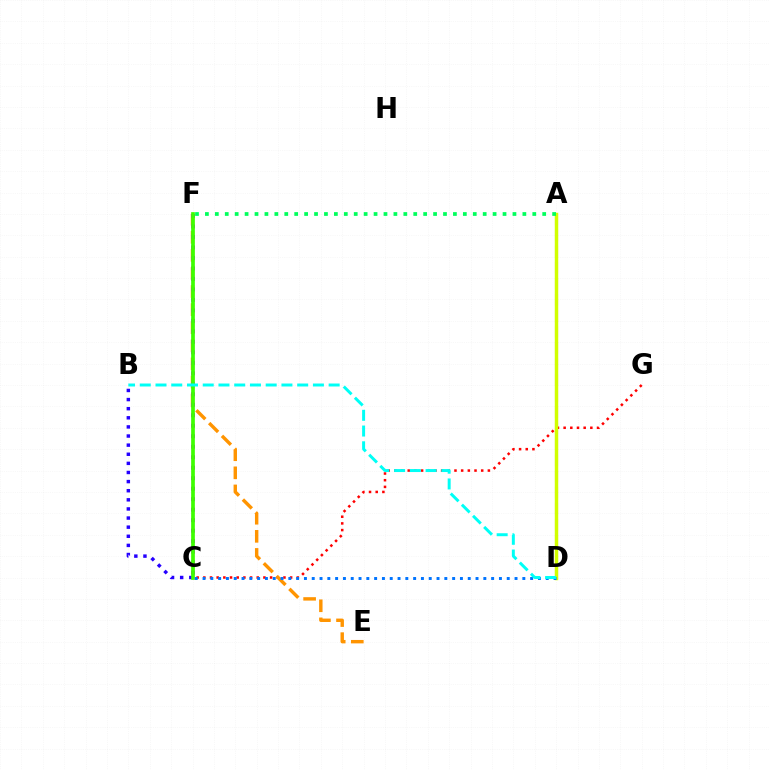{('A', 'D'): [{'color': '#ff00ac', 'line_style': 'dashed', 'thickness': 2.18}, {'color': '#d1ff00', 'line_style': 'solid', 'thickness': 2.48}], ('C', 'G'): [{'color': '#ff0000', 'line_style': 'dotted', 'thickness': 1.81}], ('E', 'F'): [{'color': '#ff9400', 'line_style': 'dashed', 'thickness': 2.46}], ('C', 'F'): [{'color': '#b900ff', 'line_style': 'dotted', 'thickness': 2.85}, {'color': '#3dff00', 'line_style': 'solid', 'thickness': 2.67}], ('B', 'C'): [{'color': '#2500ff', 'line_style': 'dotted', 'thickness': 2.48}], ('A', 'F'): [{'color': '#00ff5c', 'line_style': 'dotted', 'thickness': 2.7}], ('C', 'D'): [{'color': '#0074ff', 'line_style': 'dotted', 'thickness': 2.12}], ('B', 'D'): [{'color': '#00fff6', 'line_style': 'dashed', 'thickness': 2.14}]}